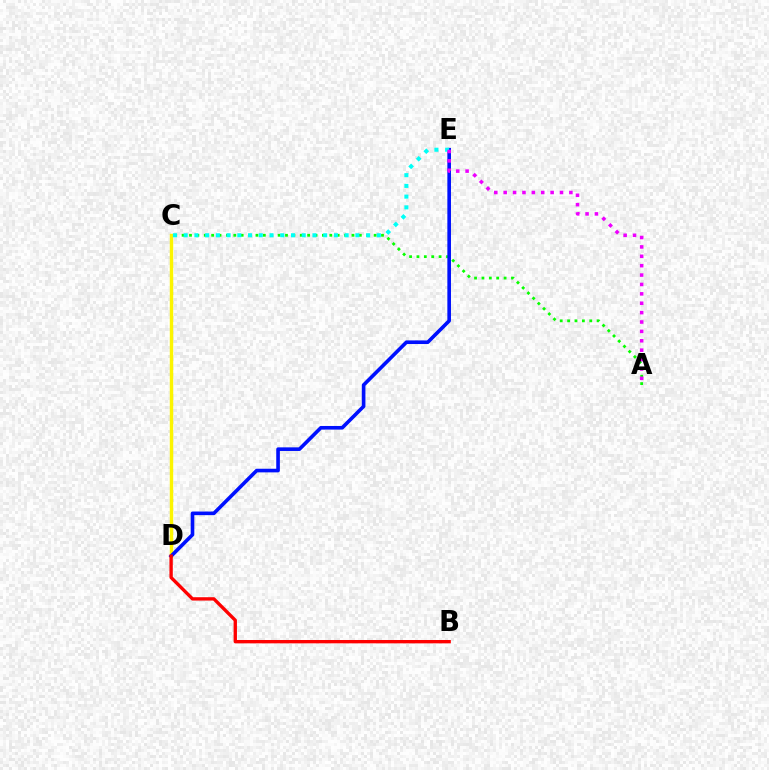{('C', 'D'): [{'color': '#fcf500', 'line_style': 'solid', 'thickness': 2.46}], ('A', 'C'): [{'color': '#08ff00', 'line_style': 'dotted', 'thickness': 2.01}], ('D', 'E'): [{'color': '#0010ff', 'line_style': 'solid', 'thickness': 2.61}], ('C', 'E'): [{'color': '#00fff6', 'line_style': 'dotted', 'thickness': 2.92}], ('A', 'E'): [{'color': '#ee00ff', 'line_style': 'dotted', 'thickness': 2.55}], ('B', 'D'): [{'color': '#ff0000', 'line_style': 'solid', 'thickness': 2.41}]}